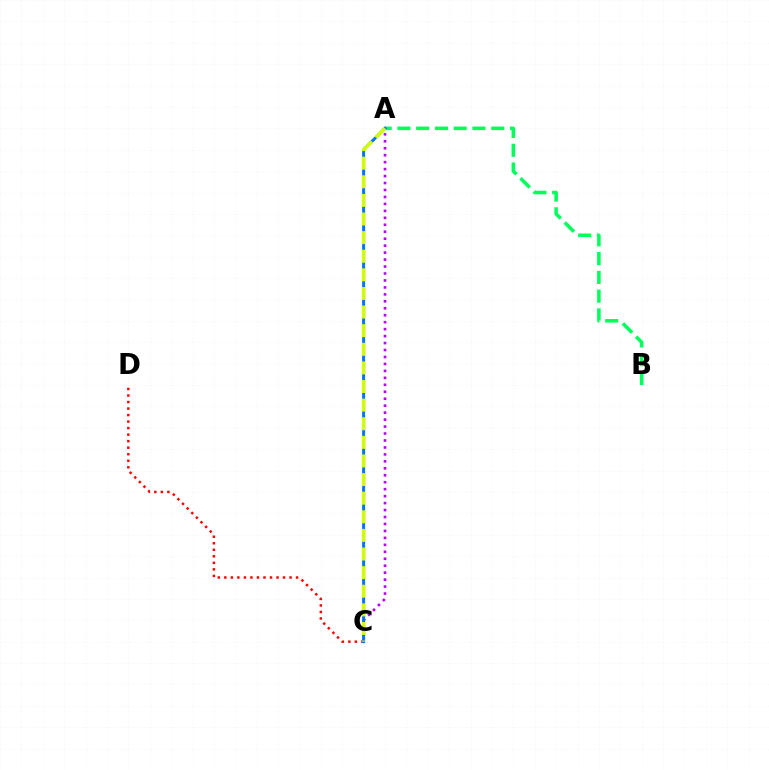{('C', 'D'): [{'color': '#ff0000', 'line_style': 'dotted', 'thickness': 1.77}], ('A', 'C'): [{'color': '#b900ff', 'line_style': 'dotted', 'thickness': 1.89}, {'color': '#0074ff', 'line_style': 'solid', 'thickness': 2.16}, {'color': '#d1ff00', 'line_style': 'dashed', 'thickness': 2.53}], ('A', 'B'): [{'color': '#00ff5c', 'line_style': 'dashed', 'thickness': 2.55}]}